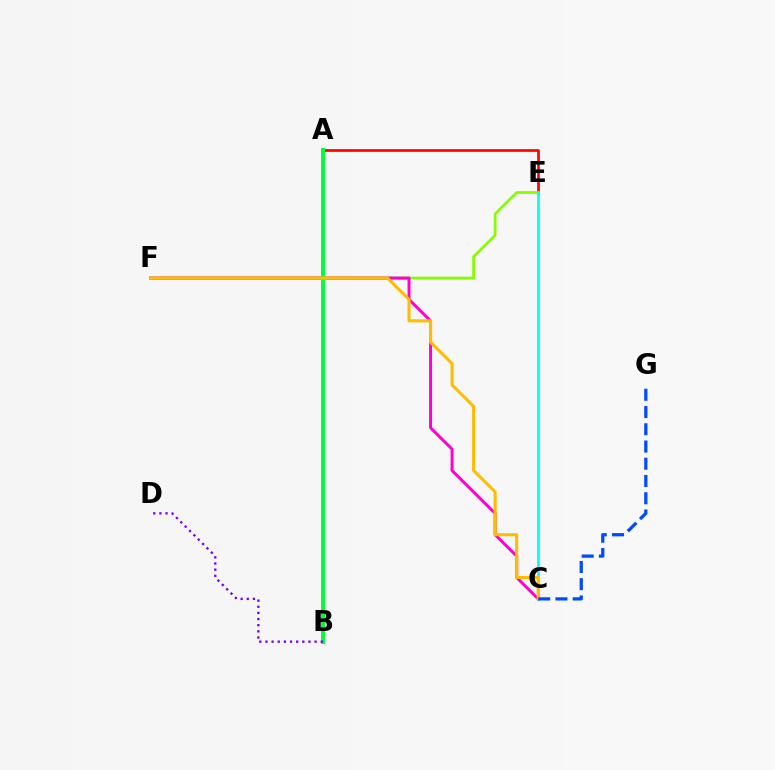{('A', 'E'): [{'color': '#ff0000', 'line_style': 'solid', 'thickness': 1.92}], ('E', 'F'): [{'color': '#84ff00', 'line_style': 'solid', 'thickness': 1.97}], ('C', 'F'): [{'color': '#ff00cf', 'line_style': 'solid', 'thickness': 2.14}, {'color': '#ffbd00', 'line_style': 'solid', 'thickness': 2.22}], ('A', 'B'): [{'color': '#00ff39', 'line_style': 'solid', 'thickness': 2.89}], ('C', 'E'): [{'color': '#00fff6', 'line_style': 'solid', 'thickness': 1.92}], ('C', 'G'): [{'color': '#004bff', 'line_style': 'dashed', 'thickness': 2.34}], ('B', 'D'): [{'color': '#7200ff', 'line_style': 'dotted', 'thickness': 1.67}]}